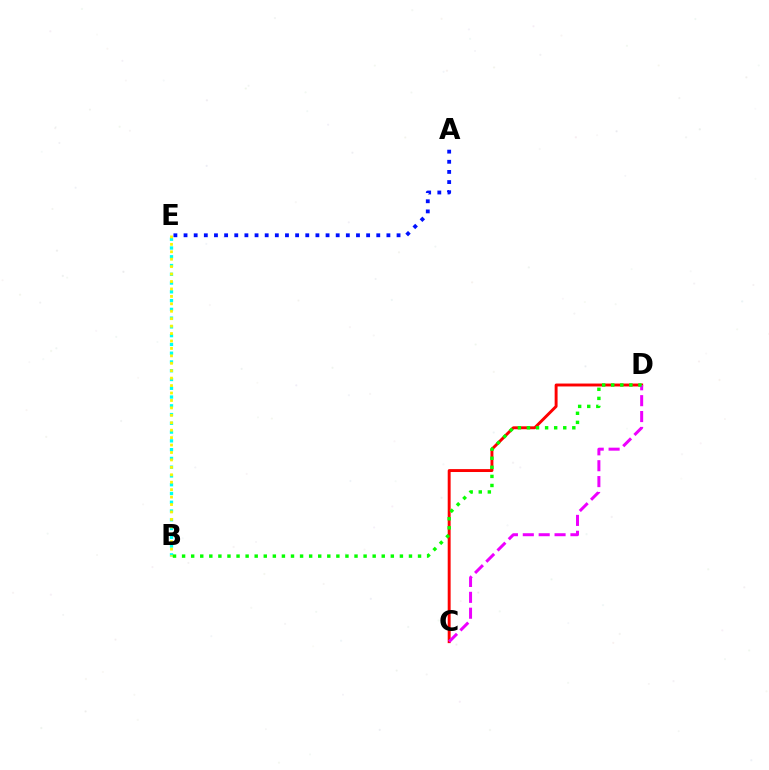{('C', 'D'): [{'color': '#ff0000', 'line_style': 'solid', 'thickness': 2.1}, {'color': '#ee00ff', 'line_style': 'dashed', 'thickness': 2.16}], ('A', 'E'): [{'color': '#0010ff', 'line_style': 'dotted', 'thickness': 2.76}], ('B', 'E'): [{'color': '#00fff6', 'line_style': 'dotted', 'thickness': 2.38}, {'color': '#fcf500', 'line_style': 'dotted', 'thickness': 2.02}], ('B', 'D'): [{'color': '#08ff00', 'line_style': 'dotted', 'thickness': 2.47}]}